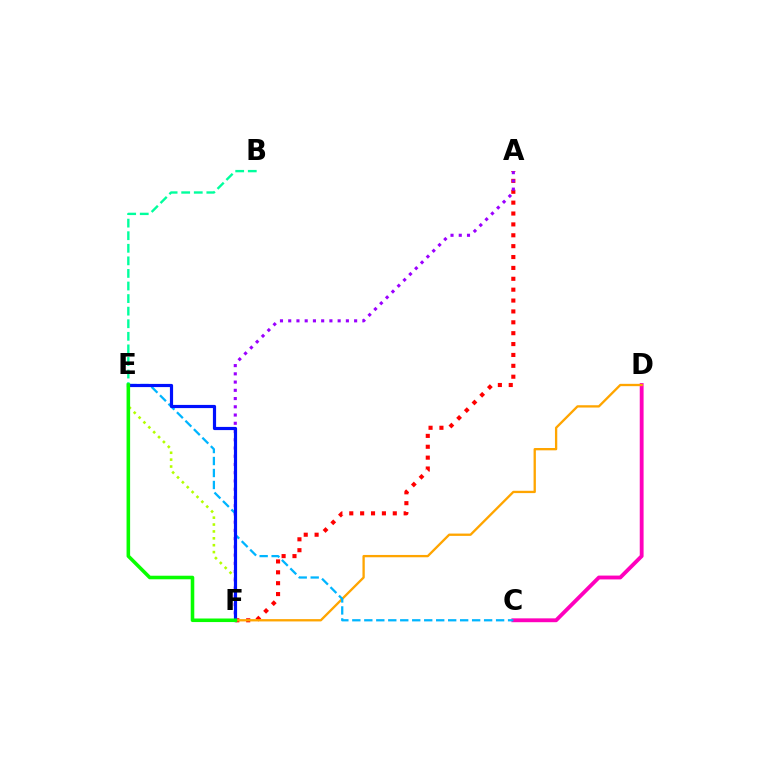{('B', 'E'): [{'color': '#00ff9d', 'line_style': 'dashed', 'thickness': 1.71}], ('A', 'F'): [{'color': '#ff0000', 'line_style': 'dotted', 'thickness': 2.96}, {'color': '#9b00ff', 'line_style': 'dotted', 'thickness': 2.24}], ('C', 'D'): [{'color': '#ff00bd', 'line_style': 'solid', 'thickness': 2.77}], ('E', 'F'): [{'color': '#b3ff00', 'line_style': 'dotted', 'thickness': 1.87}, {'color': '#0010ff', 'line_style': 'solid', 'thickness': 2.29}, {'color': '#08ff00', 'line_style': 'solid', 'thickness': 2.57}], ('D', 'F'): [{'color': '#ffa500', 'line_style': 'solid', 'thickness': 1.67}], ('C', 'E'): [{'color': '#00b5ff', 'line_style': 'dashed', 'thickness': 1.63}]}